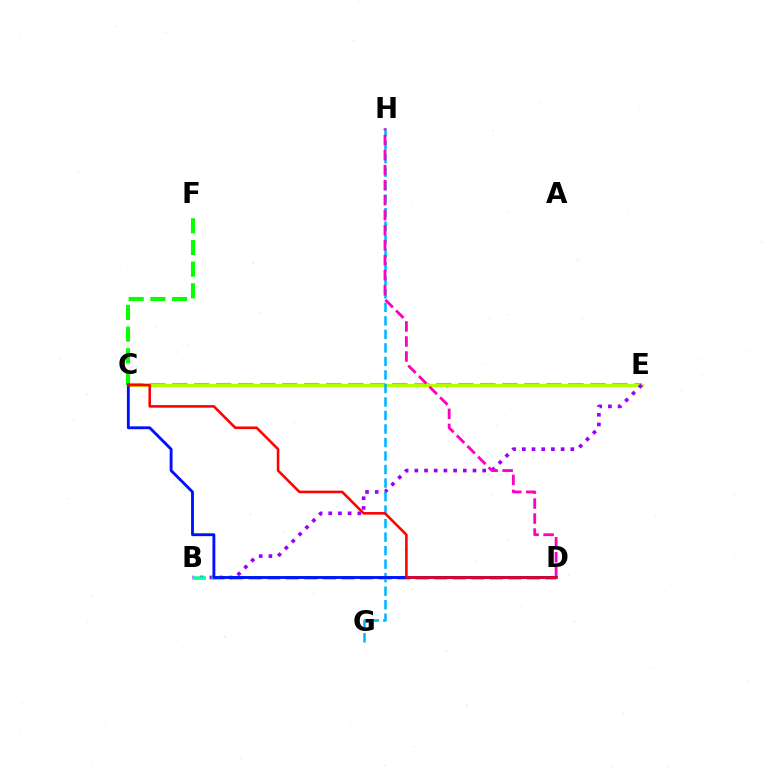{('C', 'E'): [{'color': '#ffa500', 'line_style': 'dashed', 'thickness': 2.99}, {'color': '#b3ff00', 'line_style': 'solid', 'thickness': 2.33}], ('B', 'E'): [{'color': '#9b00ff', 'line_style': 'dotted', 'thickness': 2.63}], ('G', 'H'): [{'color': '#00b5ff', 'line_style': 'dashed', 'thickness': 1.84}], ('D', 'H'): [{'color': '#ff00bd', 'line_style': 'dashed', 'thickness': 2.04}], ('B', 'D'): [{'color': '#00ff9d', 'line_style': 'dashed', 'thickness': 2.52}], ('C', 'F'): [{'color': '#08ff00', 'line_style': 'dashed', 'thickness': 2.94}], ('C', 'D'): [{'color': '#0010ff', 'line_style': 'solid', 'thickness': 2.06}, {'color': '#ff0000', 'line_style': 'solid', 'thickness': 1.86}]}